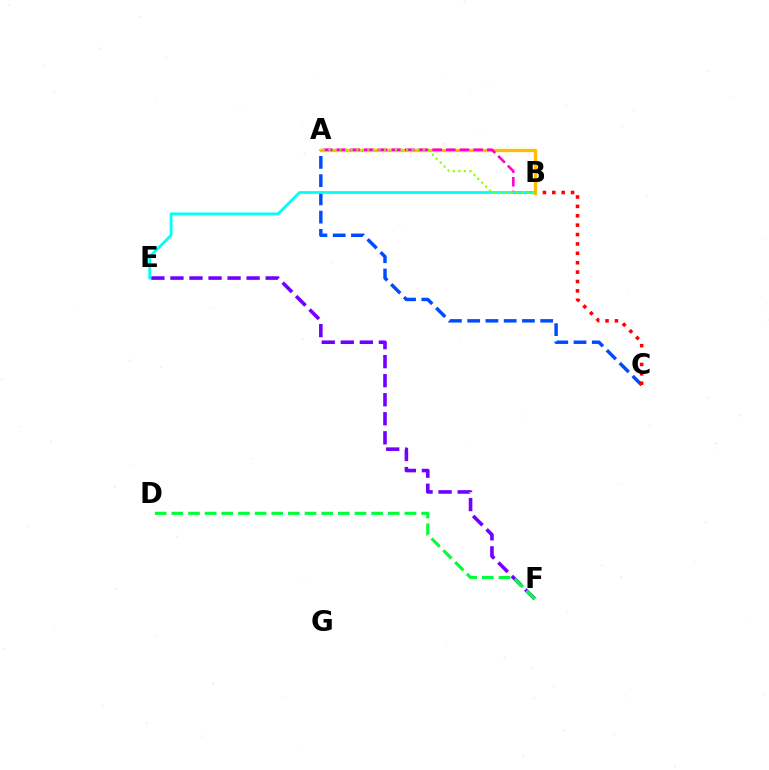{('A', 'C'): [{'color': '#004bff', 'line_style': 'dashed', 'thickness': 2.48}], ('E', 'F'): [{'color': '#7200ff', 'line_style': 'dashed', 'thickness': 2.59}], ('B', 'C'): [{'color': '#ff0000', 'line_style': 'dotted', 'thickness': 2.55}], ('D', 'F'): [{'color': '#00ff39', 'line_style': 'dashed', 'thickness': 2.26}], ('A', 'B'): [{'color': '#ffbd00', 'line_style': 'solid', 'thickness': 2.39}, {'color': '#ff00cf', 'line_style': 'dashed', 'thickness': 1.86}, {'color': '#84ff00', 'line_style': 'dotted', 'thickness': 1.51}], ('B', 'E'): [{'color': '#00fff6', 'line_style': 'solid', 'thickness': 2.0}]}